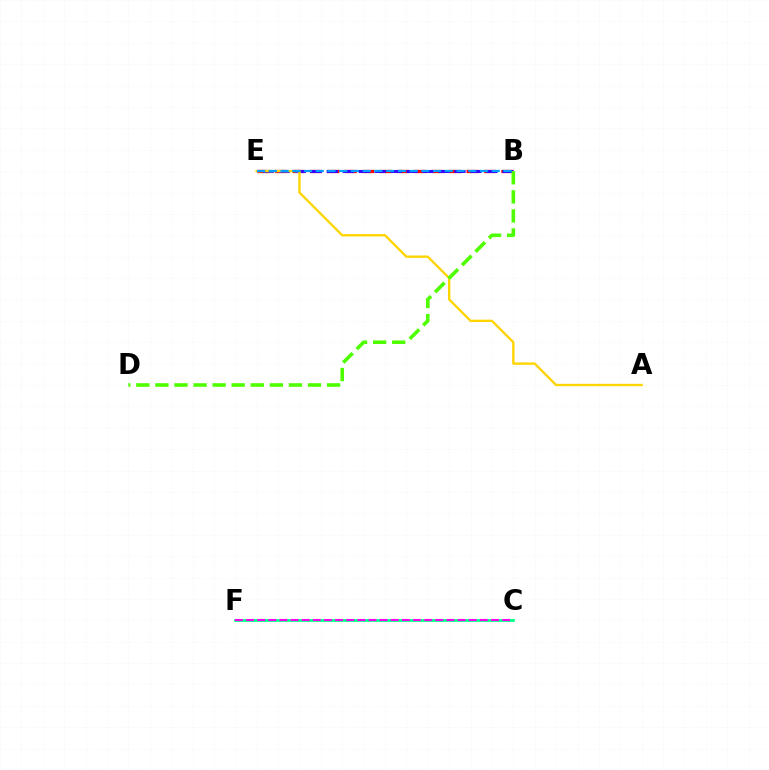{('B', 'E'): [{'color': '#ff0000', 'line_style': 'dashed', 'thickness': 2.36}, {'color': '#3700ff', 'line_style': 'dashed', 'thickness': 2.17}, {'color': '#009eff', 'line_style': 'dashed', 'thickness': 1.59}], ('C', 'F'): [{'color': '#00ff86', 'line_style': 'solid', 'thickness': 1.99}, {'color': '#ff00ed', 'line_style': 'dashed', 'thickness': 1.51}], ('A', 'E'): [{'color': '#ffd500', 'line_style': 'solid', 'thickness': 1.69}], ('B', 'D'): [{'color': '#4fff00', 'line_style': 'dashed', 'thickness': 2.59}]}